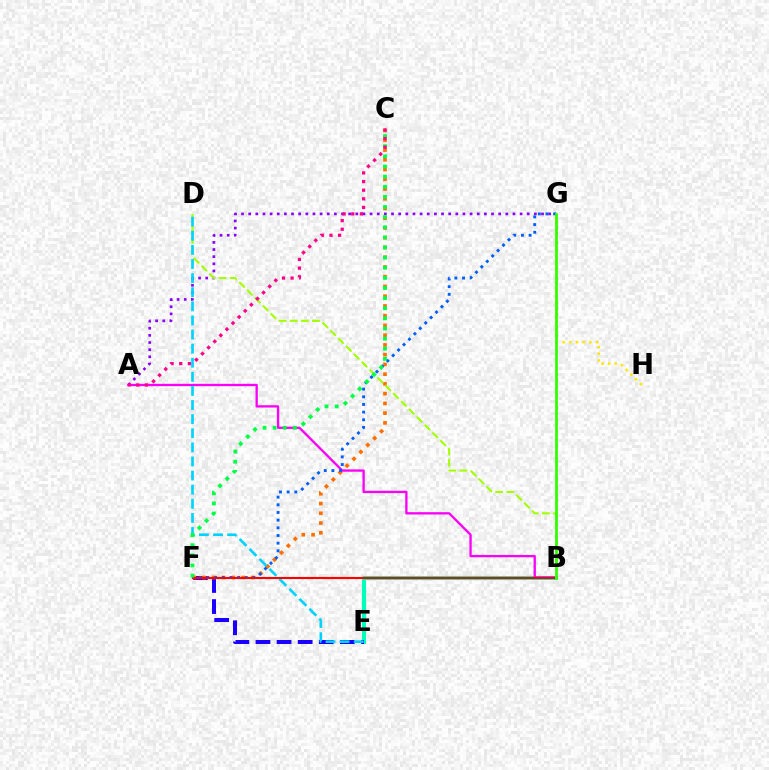{('B', 'E'): [{'color': '#00ffbb', 'line_style': 'solid', 'thickness': 2.92}], ('G', 'H'): [{'color': '#ffe600', 'line_style': 'dotted', 'thickness': 1.82}], ('A', 'G'): [{'color': '#8a00ff', 'line_style': 'dotted', 'thickness': 1.94}], ('E', 'F'): [{'color': '#1900ff', 'line_style': 'dashed', 'thickness': 2.87}], ('C', 'F'): [{'color': '#ff7000', 'line_style': 'dotted', 'thickness': 2.65}, {'color': '#00ff45', 'line_style': 'dotted', 'thickness': 2.75}], ('A', 'B'): [{'color': '#fa00f9', 'line_style': 'solid', 'thickness': 1.67}], ('F', 'G'): [{'color': '#005dff', 'line_style': 'dotted', 'thickness': 2.08}], ('B', 'D'): [{'color': '#a2ff00', 'line_style': 'dashed', 'thickness': 1.51}], ('D', 'E'): [{'color': '#00d3ff', 'line_style': 'dashed', 'thickness': 1.92}], ('B', 'F'): [{'color': '#ff0000', 'line_style': 'solid', 'thickness': 1.52}], ('B', 'G'): [{'color': '#31ff00', 'line_style': 'solid', 'thickness': 2.0}], ('A', 'C'): [{'color': '#ff0088', 'line_style': 'dotted', 'thickness': 2.35}]}